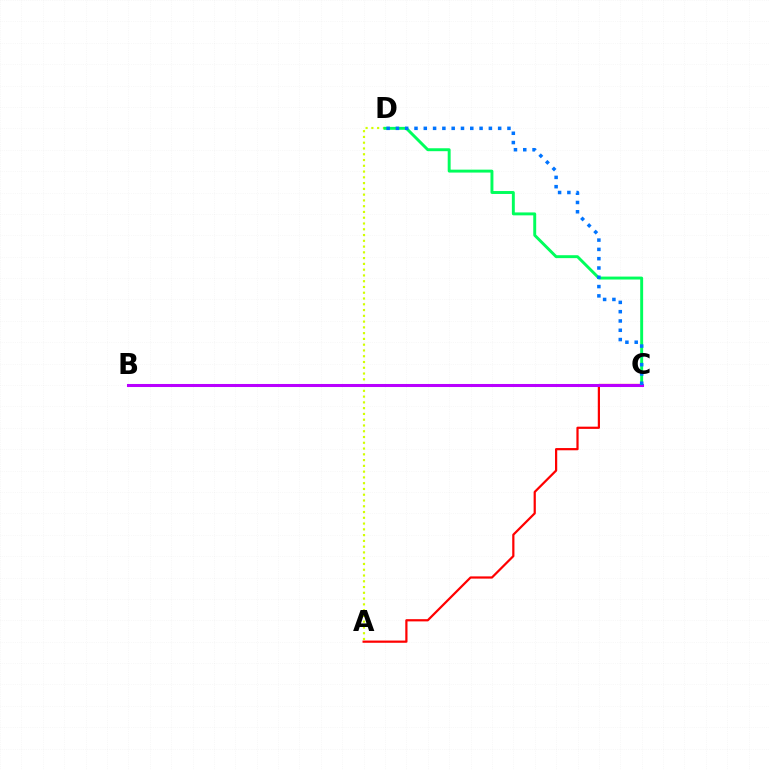{('A', 'C'): [{'color': '#ff0000', 'line_style': 'solid', 'thickness': 1.6}], ('A', 'D'): [{'color': '#d1ff00', 'line_style': 'dotted', 'thickness': 1.57}], ('C', 'D'): [{'color': '#00ff5c', 'line_style': 'solid', 'thickness': 2.11}, {'color': '#0074ff', 'line_style': 'dotted', 'thickness': 2.53}], ('B', 'C'): [{'color': '#b900ff', 'line_style': 'solid', 'thickness': 2.19}]}